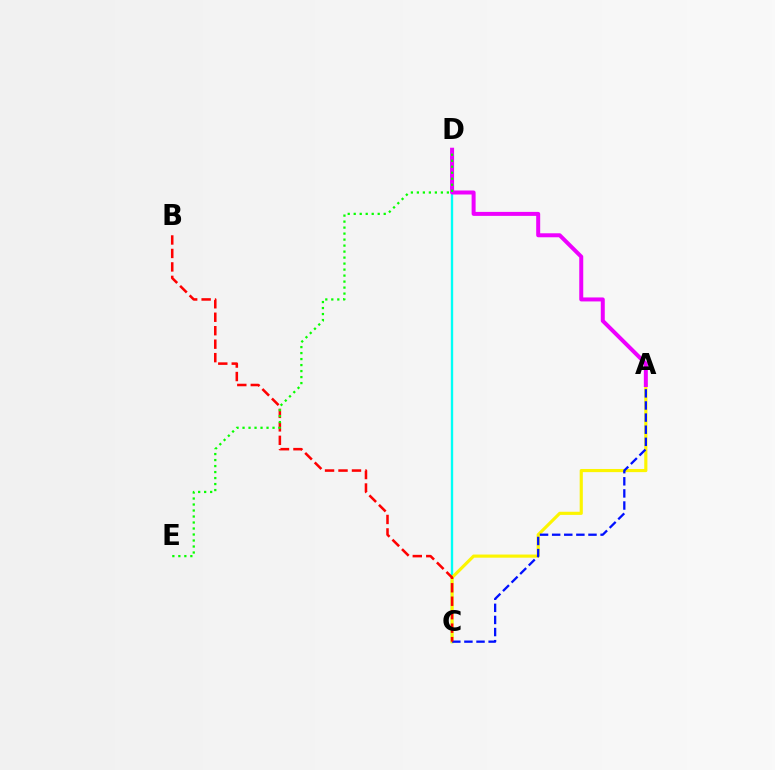{('C', 'D'): [{'color': '#00fff6', 'line_style': 'solid', 'thickness': 1.69}], ('A', 'C'): [{'color': '#fcf500', 'line_style': 'solid', 'thickness': 2.27}, {'color': '#0010ff', 'line_style': 'dashed', 'thickness': 1.65}], ('B', 'C'): [{'color': '#ff0000', 'line_style': 'dashed', 'thickness': 1.83}], ('A', 'D'): [{'color': '#ee00ff', 'line_style': 'solid', 'thickness': 2.87}], ('D', 'E'): [{'color': '#08ff00', 'line_style': 'dotted', 'thickness': 1.63}]}